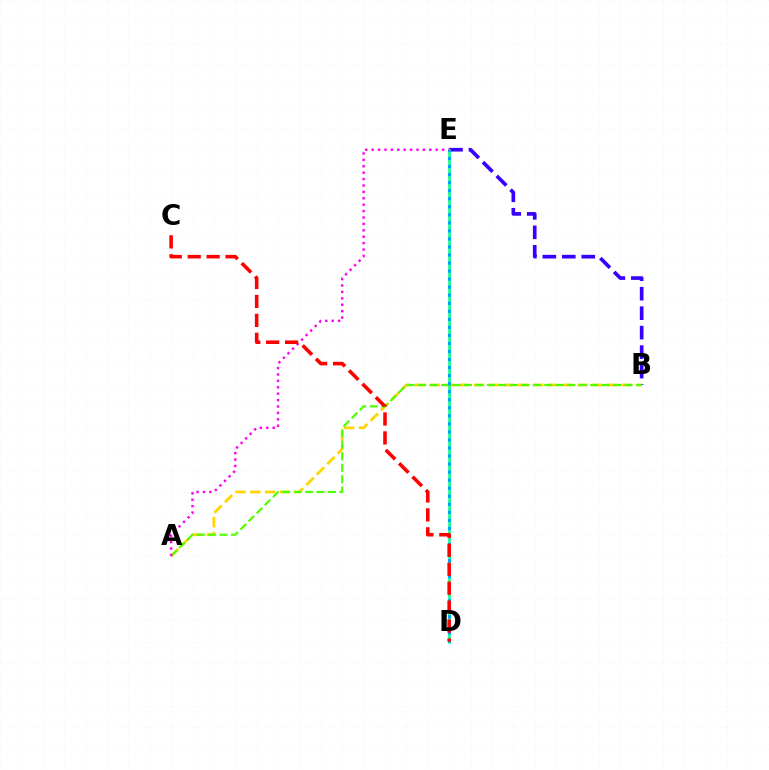{('A', 'B'): [{'color': '#ffd500', 'line_style': 'dashed', 'thickness': 2.01}, {'color': '#4fff00', 'line_style': 'dashed', 'thickness': 1.56}], ('B', 'E'): [{'color': '#3700ff', 'line_style': 'dashed', 'thickness': 2.65}], ('D', 'E'): [{'color': '#00ff86', 'line_style': 'solid', 'thickness': 1.88}, {'color': '#009eff', 'line_style': 'dotted', 'thickness': 2.18}], ('A', 'E'): [{'color': '#ff00ed', 'line_style': 'dotted', 'thickness': 1.74}], ('C', 'D'): [{'color': '#ff0000', 'line_style': 'dashed', 'thickness': 2.57}]}